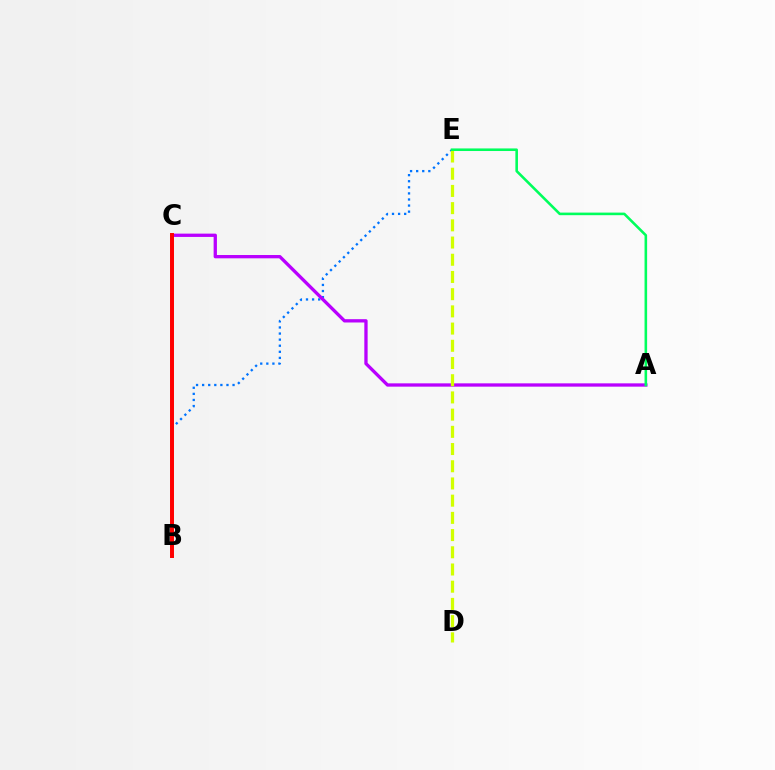{('B', 'E'): [{'color': '#0074ff', 'line_style': 'dotted', 'thickness': 1.65}], ('A', 'C'): [{'color': '#b900ff', 'line_style': 'solid', 'thickness': 2.38}], ('B', 'C'): [{'color': '#ff0000', 'line_style': 'solid', 'thickness': 2.86}], ('D', 'E'): [{'color': '#d1ff00', 'line_style': 'dashed', 'thickness': 2.34}], ('A', 'E'): [{'color': '#00ff5c', 'line_style': 'solid', 'thickness': 1.86}]}